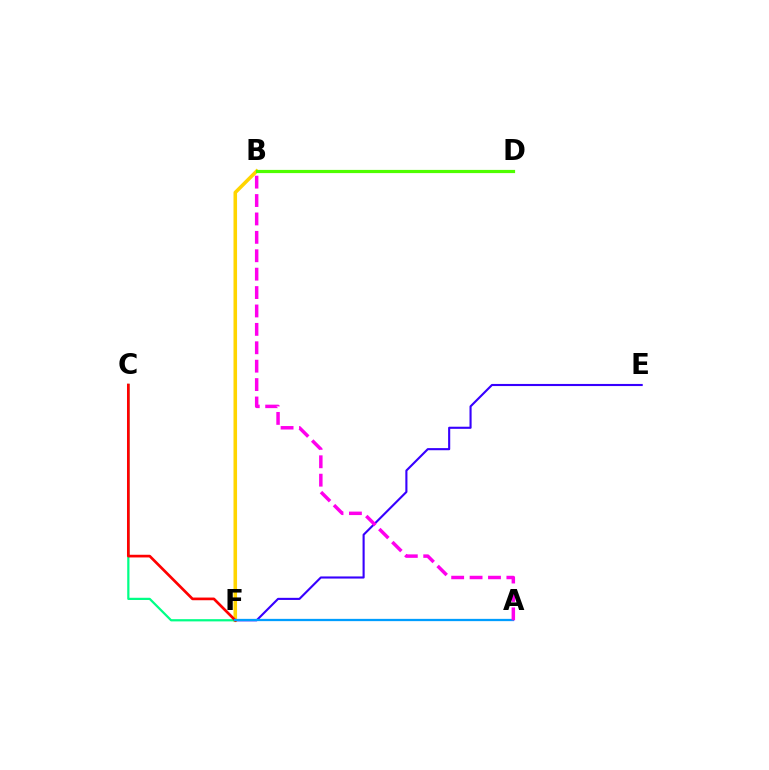{('B', 'F'): [{'color': '#ffd500', 'line_style': 'solid', 'thickness': 2.57}], ('E', 'F'): [{'color': '#3700ff', 'line_style': 'solid', 'thickness': 1.52}], ('C', 'F'): [{'color': '#00ff86', 'line_style': 'solid', 'thickness': 1.61}, {'color': '#ff0000', 'line_style': 'solid', 'thickness': 1.93}], ('A', 'F'): [{'color': '#009eff', 'line_style': 'solid', 'thickness': 1.64}], ('B', 'D'): [{'color': '#4fff00', 'line_style': 'solid', 'thickness': 2.31}], ('A', 'B'): [{'color': '#ff00ed', 'line_style': 'dashed', 'thickness': 2.5}]}